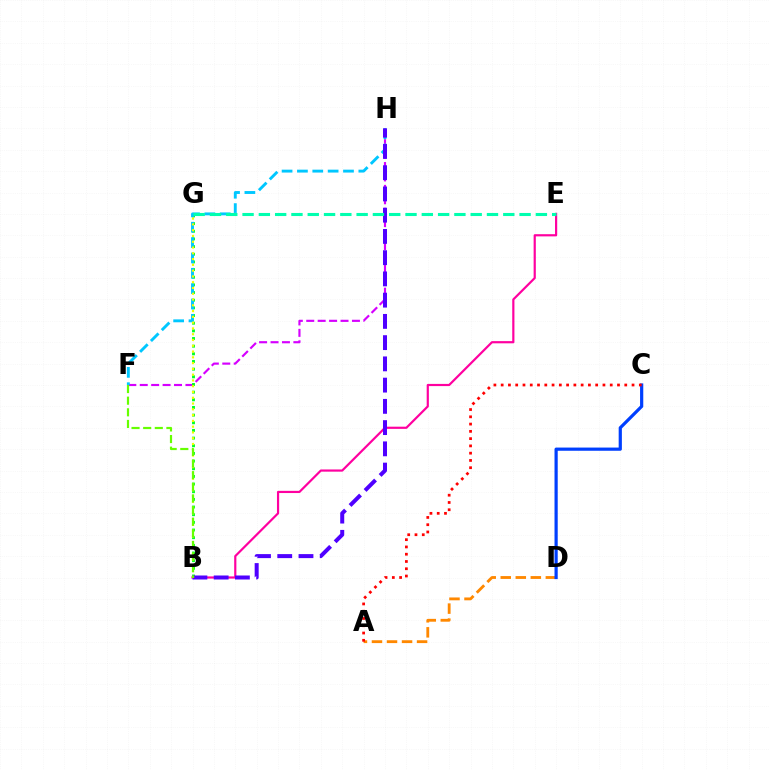{('F', 'H'): [{'color': '#d600ff', 'line_style': 'dashed', 'thickness': 1.55}, {'color': '#00c7ff', 'line_style': 'dashed', 'thickness': 2.09}], ('B', 'G'): [{'color': '#00ff27', 'line_style': 'dotted', 'thickness': 2.08}, {'color': '#eeff00', 'line_style': 'dotted', 'thickness': 1.57}], ('B', 'E'): [{'color': '#ff00a0', 'line_style': 'solid', 'thickness': 1.58}], ('A', 'D'): [{'color': '#ff8800', 'line_style': 'dashed', 'thickness': 2.04}], ('B', 'H'): [{'color': '#4f00ff', 'line_style': 'dashed', 'thickness': 2.89}], ('E', 'G'): [{'color': '#00ffaf', 'line_style': 'dashed', 'thickness': 2.21}], ('C', 'D'): [{'color': '#003fff', 'line_style': 'solid', 'thickness': 2.31}], ('A', 'C'): [{'color': '#ff0000', 'line_style': 'dotted', 'thickness': 1.98}], ('B', 'F'): [{'color': '#66ff00', 'line_style': 'dashed', 'thickness': 1.58}]}